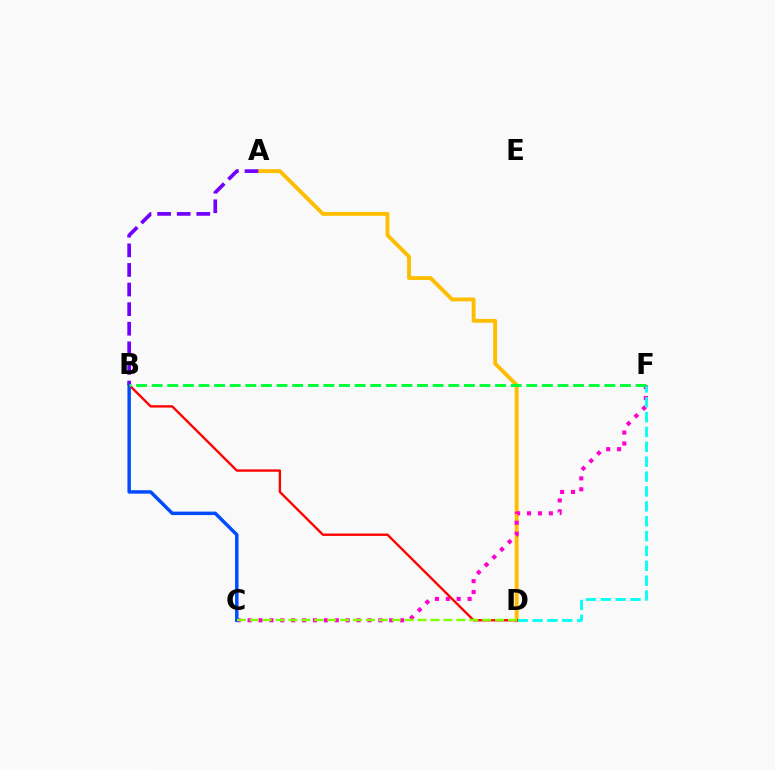{('A', 'D'): [{'color': '#ffbd00', 'line_style': 'solid', 'thickness': 2.78}], ('C', 'F'): [{'color': '#ff00cf', 'line_style': 'dotted', 'thickness': 2.96}], ('D', 'F'): [{'color': '#00fff6', 'line_style': 'dashed', 'thickness': 2.02}], ('B', 'D'): [{'color': '#ff0000', 'line_style': 'solid', 'thickness': 1.69}], ('B', 'C'): [{'color': '#004bff', 'line_style': 'solid', 'thickness': 2.49}], ('A', 'B'): [{'color': '#7200ff', 'line_style': 'dashed', 'thickness': 2.66}], ('C', 'D'): [{'color': '#84ff00', 'line_style': 'dashed', 'thickness': 1.75}], ('B', 'F'): [{'color': '#00ff39', 'line_style': 'dashed', 'thickness': 2.12}]}